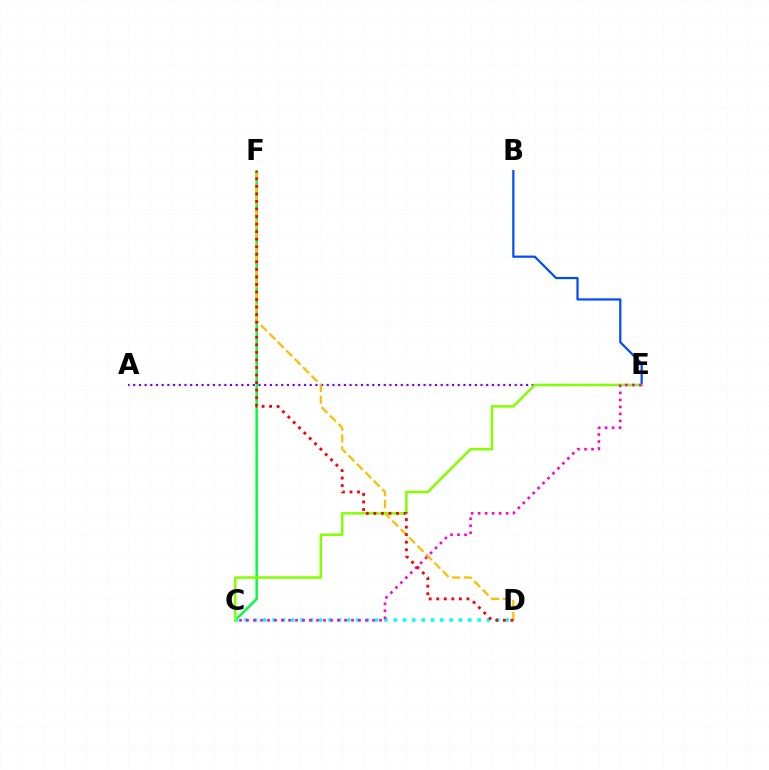{('C', 'F'): [{'color': '#00ff39', 'line_style': 'solid', 'thickness': 1.77}], ('B', 'E'): [{'color': '#004bff', 'line_style': 'solid', 'thickness': 1.59}], ('C', 'D'): [{'color': '#00fff6', 'line_style': 'dotted', 'thickness': 2.53}], ('A', 'E'): [{'color': '#7200ff', 'line_style': 'dotted', 'thickness': 1.55}], ('D', 'F'): [{'color': '#ffbd00', 'line_style': 'dashed', 'thickness': 1.62}, {'color': '#ff0000', 'line_style': 'dotted', 'thickness': 2.05}], ('C', 'E'): [{'color': '#84ff00', 'line_style': 'solid', 'thickness': 1.8}, {'color': '#ff00cf', 'line_style': 'dotted', 'thickness': 1.9}]}